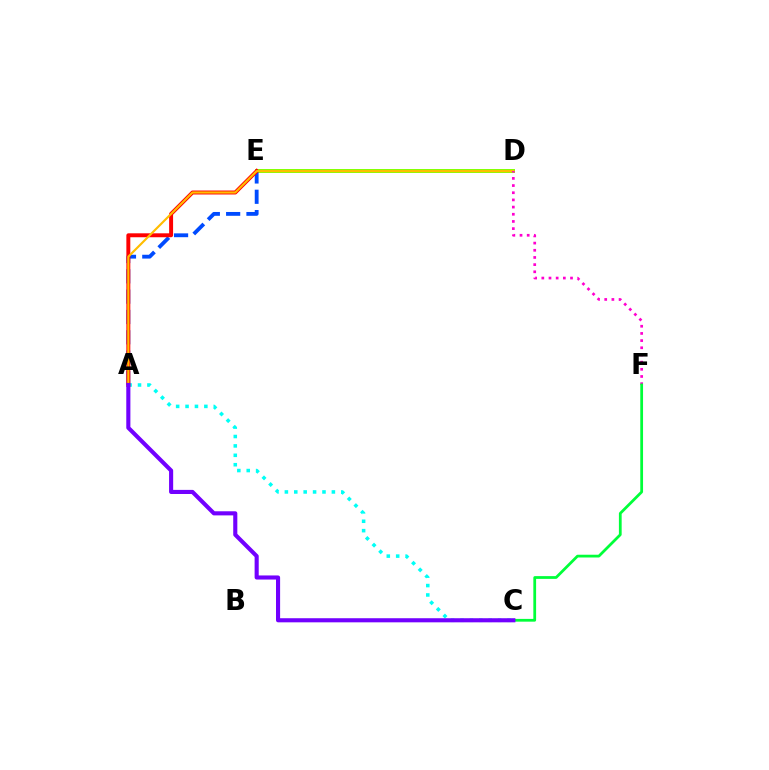{('D', 'E'): [{'color': '#84ff00', 'line_style': 'solid', 'thickness': 2.85}], ('A', 'E'): [{'color': '#004bff', 'line_style': 'dashed', 'thickness': 2.76}, {'color': '#ff0000', 'line_style': 'solid', 'thickness': 2.84}], ('A', 'C'): [{'color': '#00fff6', 'line_style': 'dotted', 'thickness': 2.55}, {'color': '#7200ff', 'line_style': 'solid', 'thickness': 2.95}], ('A', 'D'): [{'color': '#ffbd00', 'line_style': 'solid', 'thickness': 1.53}], ('D', 'F'): [{'color': '#ff00cf', 'line_style': 'dotted', 'thickness': 1.95}], ('C', 'F'): [{'color': '#00ff39', 'line_style': 'solid', 'thickness': 1.99}]}